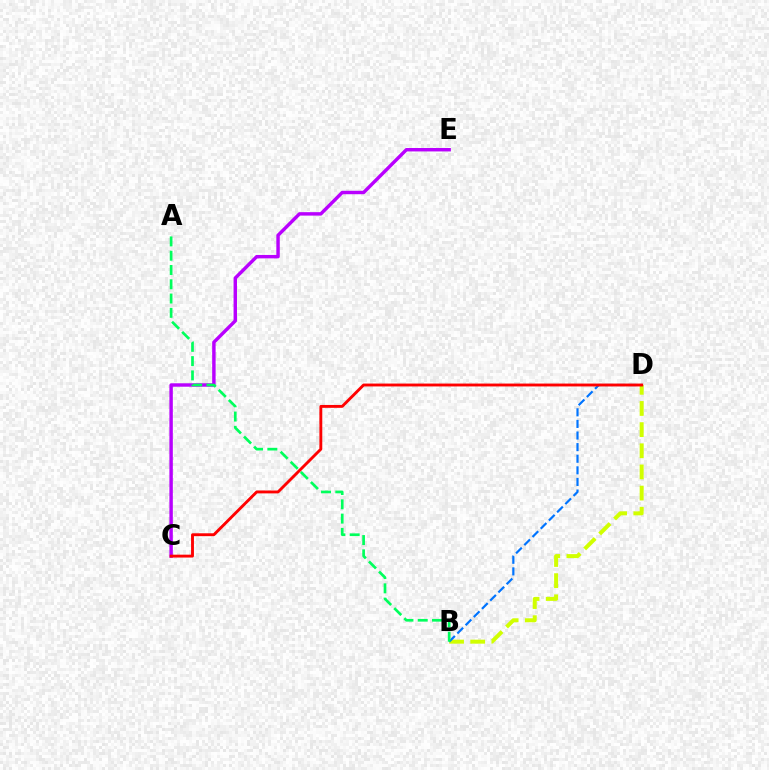{('B', 'D'): [{'color': '#d1ff00', 'line_style': 'dashed', 'thickness': 2.87}, {'color': '#0074ff', 'line_style': 'dashed', 'thickness': 1.58}], ('C', 'E'): [{'color': '#b900ff', 'line_style': 'solid', 'thickness': 2.47}], ('A', 'B'): [{'color': '#00ff5c', 'line_style': 'dashed', 'thickness': 1.94}], ('C', 'D'): [{'color': '#ff0000', 'line_style': 'solid', 'thickness': 2.07}]}